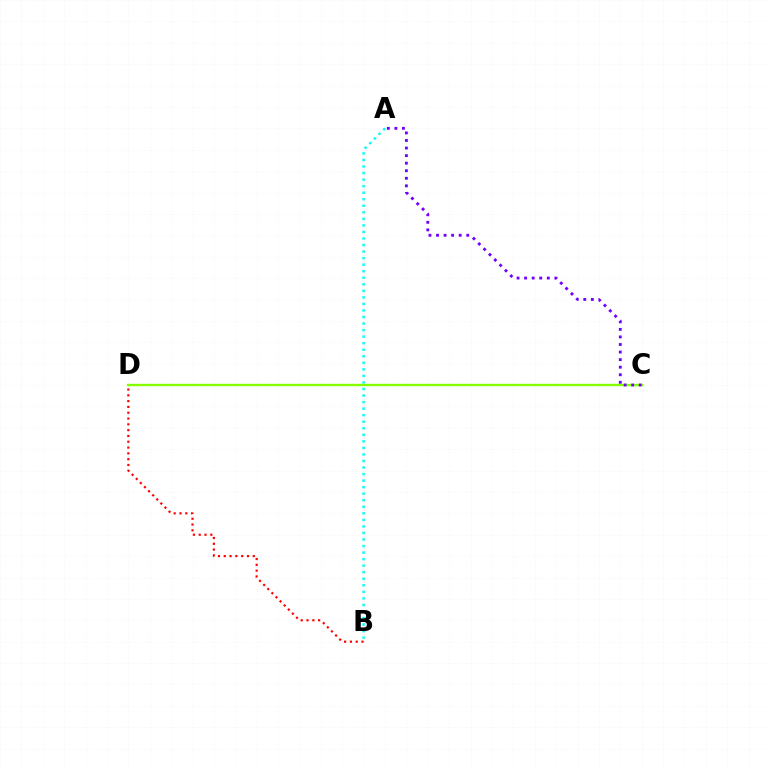{('A', 'B'): [{'color': '#00fff6', 'line_style': 'dotted', 'thickness': 1.78}], ('B', 'D'): [{'color': '#ff0000', 'line_style': 'dotted', 'thickness': 1.58}], ('C', 'D'): [{'color': '#84ff00', 'line_style': 'solid', 'thickness': 1.71}], ('A', 'C'): [{'color': '#7200ff', 'line_style': 'dotted', 'thickness': 2.05}]}